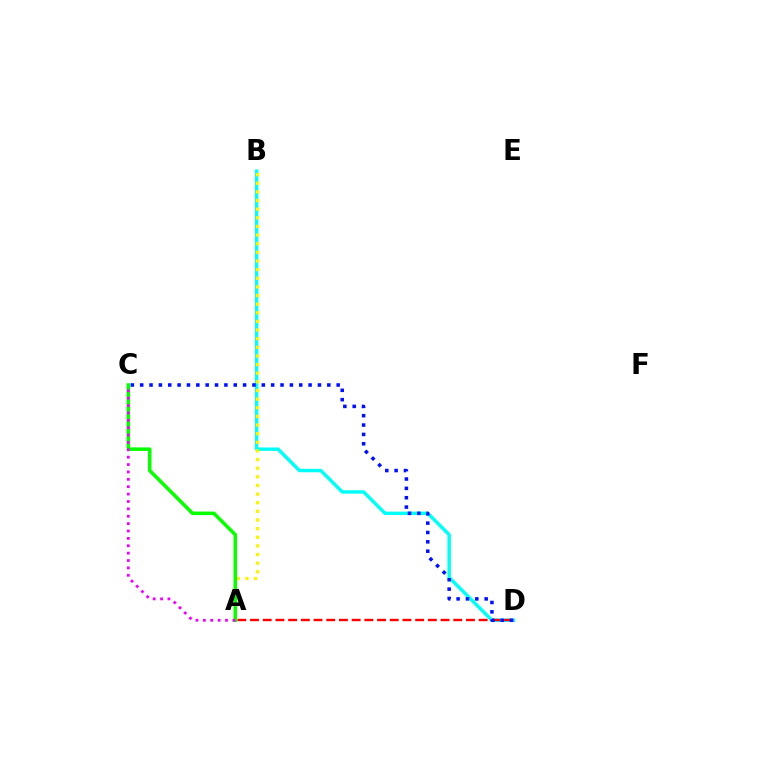{('B', 'D'): [{'color': '#00fff6', 'line_style': 'solid', 'thickness': 2.46}], ('A', 'D'): [{'color': '#ff0000', 'line_style': 'dashed', 'thickness': 1.73}], ('A', 'B'): [{'color': '#fcf500', 'line_style': 'dotted', 'thickness': 2.35}], ('A', 'C'): [{'color': '#08ff00', 'line_style': 'solid', 'thickness': 2.54}, {'color': '#ee00ff', 'line_style': 'dotted', 'thickness': 2.01}], ('C', 'D'): [{'color': '#0010ff', 'line_style': 'dotted', 'thickness': 2.54}]}